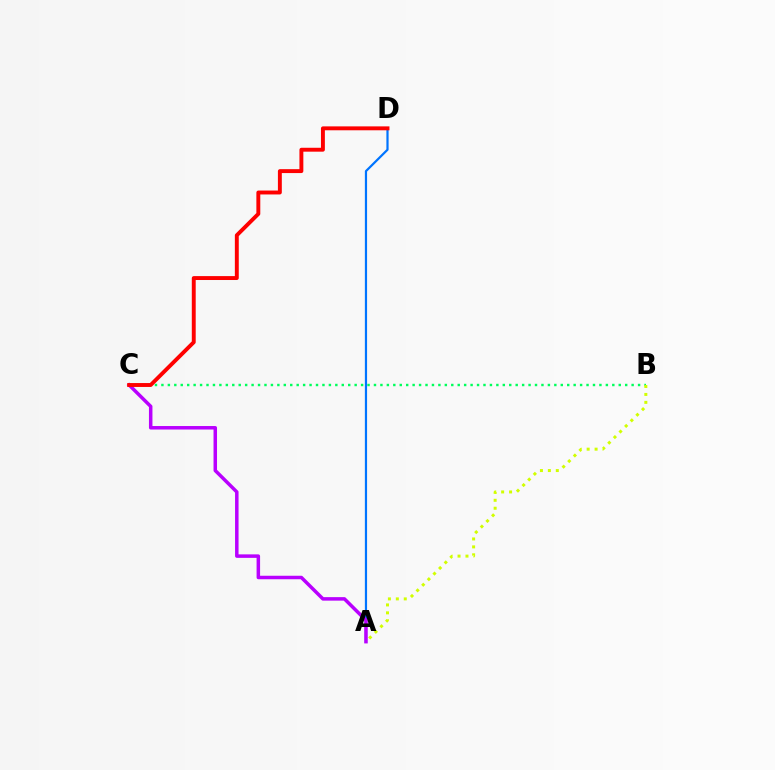{('B', 'C'): [{'color': '#00ff5c', 'line_style': 'dotted', 'thickness': 1.75}], ('A', 'B'): [{'color': '#d1ff00', 'line_style': 'dotted', 'thickness': 2.16}], ('A', 'D'): [{'color': '#0074ff', 'line_style': 'solid', 'thickness': 1.59}], ('A', 'C'): [{'color': '#b900ff', 'line_style': 'solid', 'thickness': 2.52}], ('C', 'D'): [{'color': '#ff0000', 'line_style': 'solid', 'thickness': 2.81}]}